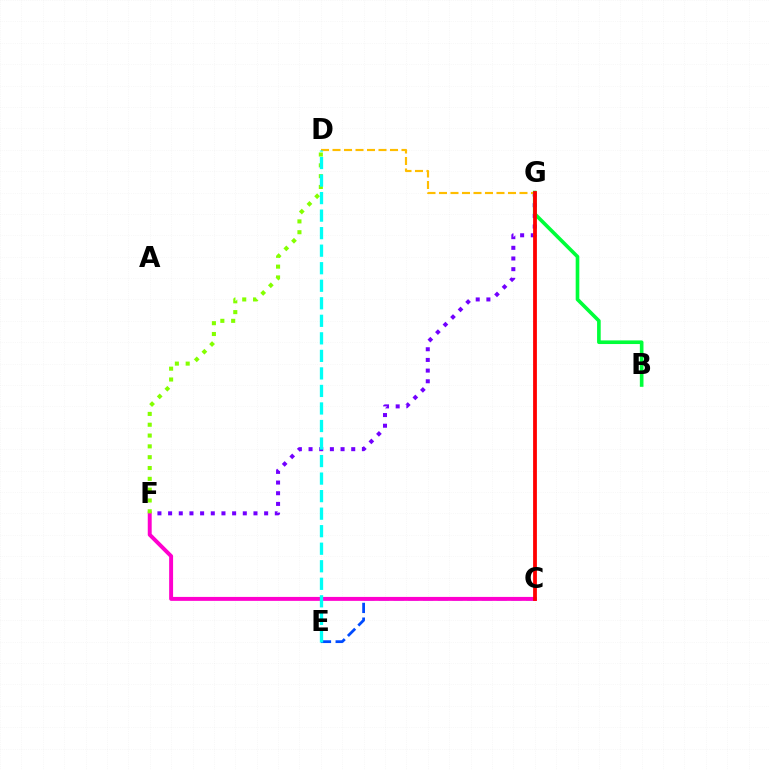{('F', 'G'): [{'color': '#7200ff', 'line_style': 'dotted', 'thickness': 2.9}], ('D', 'G'): [{'color': '#ffbd00', 'line_style': 'dashed', 'thickness': 1.56}], ('C', 'E'): [{'color': '#004bff', 'line_style': 'dashed', 'thickness': 2.0}], ('B', 'G'): [{'color': '#00ff39', 'line_style': 'solid', 'thickness': 2.61}], ('C', 'F'): [{'color': '#ff00cf', 'line_style': 'solid', 'thickness': 2.84}], ('D', 'F'): [{'color': '#84ff00', 'line_style': 'dotted', 'thickness': 2.94}], ('D', 'E'): [{'color': '#00fff6', 'line_style': 'dashed', 'thickness': 2.38}], ('C', 'G'): [{'color': '#ff0000', 'line_style': 'solid', 'thickness': 2.73}]}